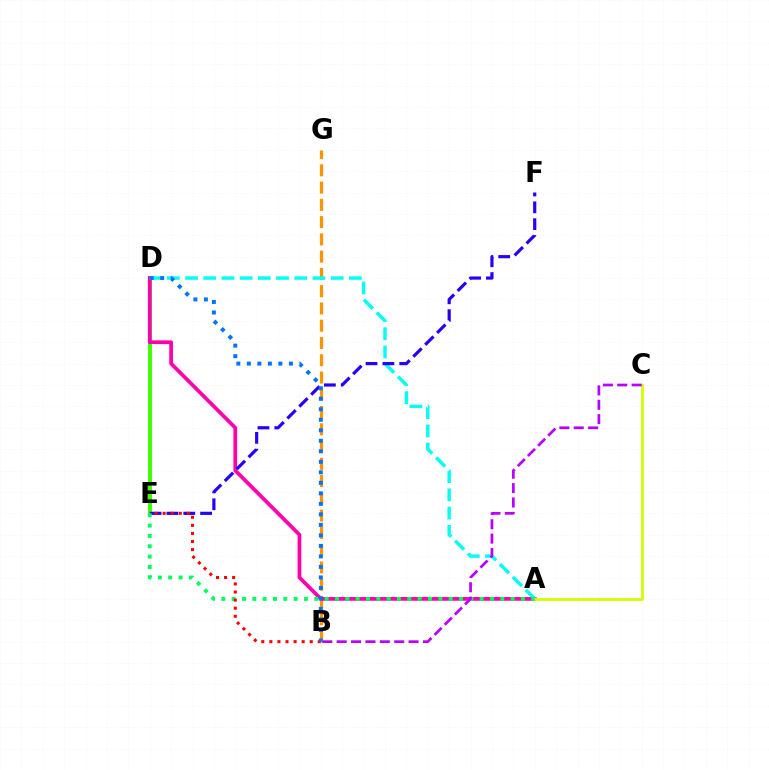{('B', 'G'): [{'color': '#ff9400', 'line_style': 'dashed', 'thickness': 2.35}], ('D', 'E'): [{'color': '#3dff00', 'line_style': 'solid', 'thickness': 2.82}], ('A', 'D'): [{'color': '#ff00ac', 'line_style': 'solid', 'thickness': 2.69}, {'color': '#00fff6', 'line_style': 'dashed', 'thickness': 2.47}], ('A', 'C'): [{'color': '#d1ff00', 'line_style': 'solid', 'thickness': 2.03}], ('E', 'F'): [{'color': '#2500ff', 'line_style': 'dashed', 'thickness': 2.29}], ('A', 'E'): [{'color': '#00ff5c', 'line_style': 'dotted', 'thickness': 2.81}], ('B', 'E'): [{'color': '#ff0000', 'line_style': 'dotted', 'thickness': 2.19}], ('B', 'C'): [{'color': '#b900ff', 'line_style': 'dashed', 'thickness': 1.95}], ('B', 'D'): [{'color': '#0074ff', 'line_style': 'dotted', 'thickness': 2.86}]}